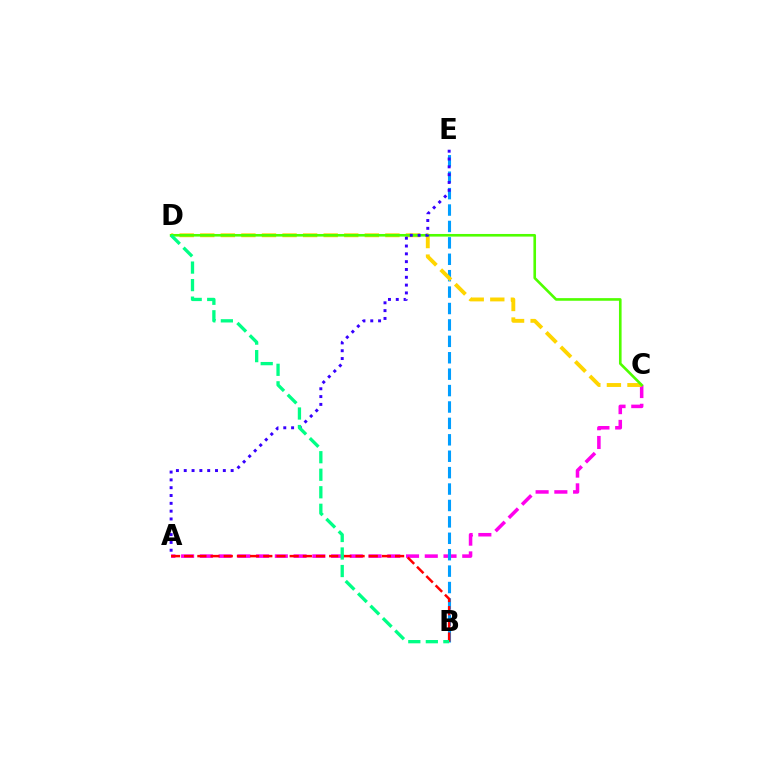{('A', 'C'): [{'color': '#ff00ed', 'line_style': 'dashed', 'thickness': 2.55}], ('B', 'E'): [{'color': '#009eff', 'line_style': 'dashed', 'thickness': 2.23}], ('C', 'D'): [{'color': '#ffd500', 'line_style': 'dashed', 'thickness': 2.79}, {'color': '#4fff00', 'line_style': 'solid', 'thickness': 1.89}], ('A', 'B'): [{'color': '#ff0000', 'line_style': 'dashed', 'thickness': 1.79}], ('A', 'E'): [{'color': '#3700ff', 'line_style': 'dotted', 'thickness': 2.12}], ('B', 'D'): [{'color': '#00ff86', 'line_style': 'dashed', 'thickness': 2.38}]}